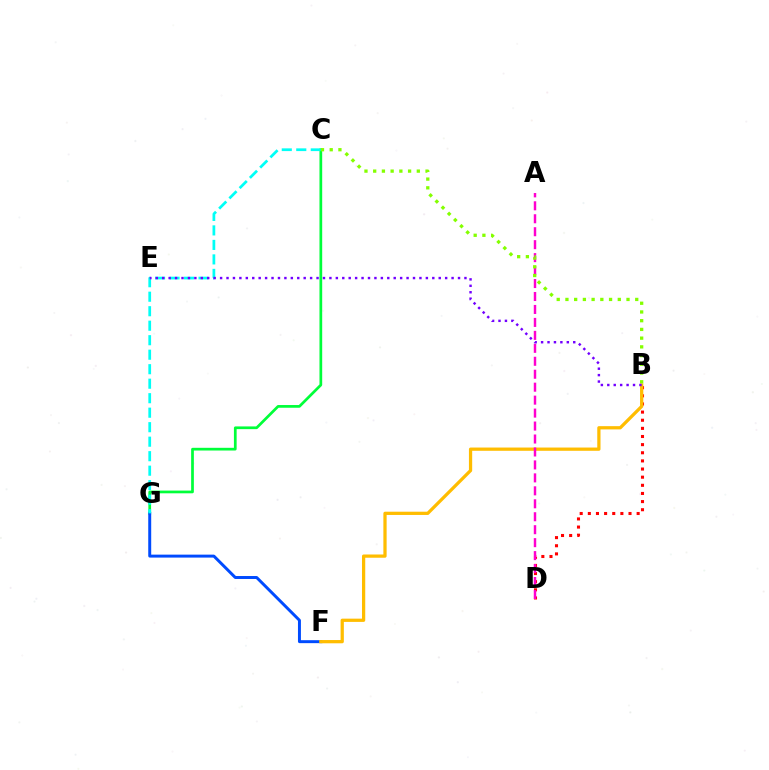{('B', 'D'): [{'color': '#ff0000', 'line_style': 'dotted', 'thickness': 2.21}], ('C', 'G'): [{'color': '#00ff39', 'line_style': 'solid', 'thickness': 1.96}, {'color': '#00fff6', 'line_style': 'dashed', 'thickness': 1.97}], ('F', 'G'): [{'color': '#004bff', 'line_style': 'solid', 'thickness': 2.13}], ('B', 'F'): [{'color': '#ffbd00', 'line_style': 'solid', 'thickness': 2.34}], ('A', 'D'): [{'color': '#ff00cf', 'line_style': 'dashed', 'thickness': 1.76}], ('B', 'C'): [{'color': '#84ff00', 'line_style': 'dotted', 'thickness': 2.37}], ('B', 'E'): [{'color': '#7200ff', 'line_style': 'dotted', 'thickness': 1.75}]}